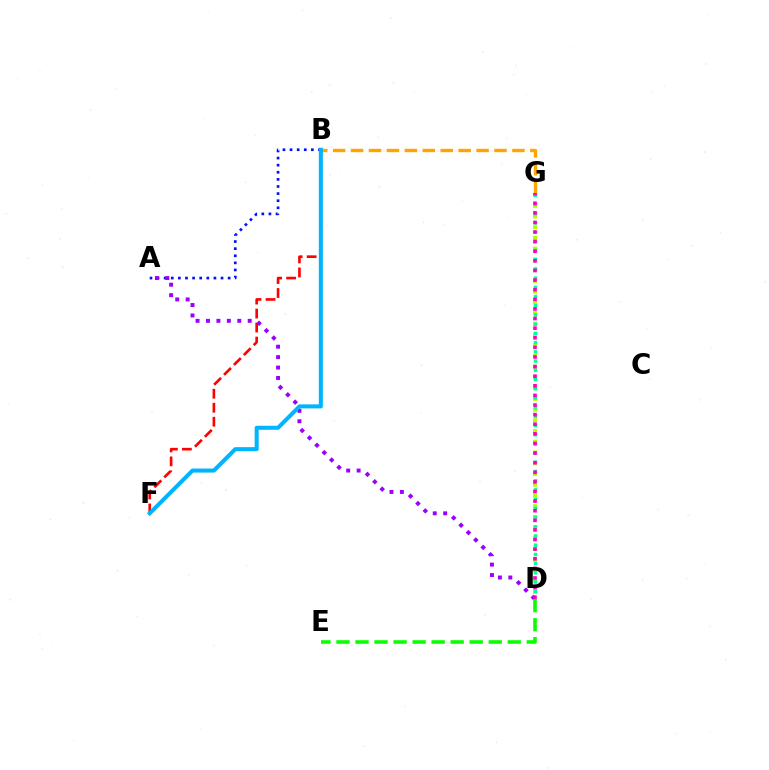{('A', 'B'): [{'color': '#0010ff', 'line_style': 'dotted', 'thickness': 1.93}], ('B', 'F'): [{'color': '#ff0000', 'line_style': 'dashed', 'thickness': 1.9}, {'color': '#00b5ff', 'line_style': 'solid', 'thickness': 2.9}], ('D', 'G'): [{'color': '#b3ff00', 'line_style': 'dotted', 'thickness': 2.91}, {'color': '#00ff9d', 'line_style': 'dotted', 'thickness': 2.5}, {'color': '#ff00bd', 'line_style': 'dotted', 'thickness': 2.61}], ('A', 'D'): [{'color': '#9b00ff', 'line_style': 'dotted', 'thickness': 2.83}], ('B', 'G'): [{'color': '#ffa500', 'line_style': 'dashed', 'thickness': 2.44}], ('D', 'E'): [{'color': '#08ff00', 'line_style': 'dashed', 'thickness': 2.59}]}